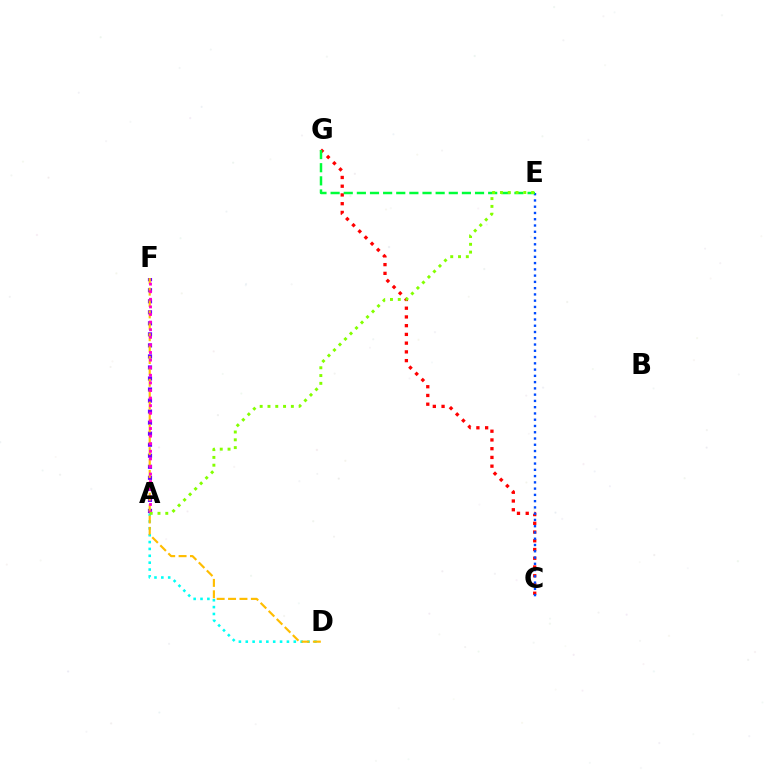{('C', 'G'): [{'color': '#ff0000', 'line_style': 'dotted', 'thickness': 2.37}], ('C', 'E'): [{'color': '#004bff', 'line_style': 'dotted', 'thickness': 1.7}], ('A', 'F'): [{'color': '#7200ff', 'line_style': 'dotted', 'thickness': 3.0}, {'color': '#ff00cf', 'line_style': 'dotted', 'thickness': 2.06}], ('A', 'D'): [{'color': '#00fff6', 'line_style': 'dotted', 'thickness': 1.86}], ('D', 'F'): [{'color': '#ffbd00', 'line_style': 'dashed', 'thickness': 1.55}], ('E', 'G'): [{'color': '#00ff39', 'line_style': 'dashed', 'thickness': 1.78}], ('A', 'E'): [{'color': '#84ff00', 'line_style': 'dotted', 'thickness': 2.12}]}